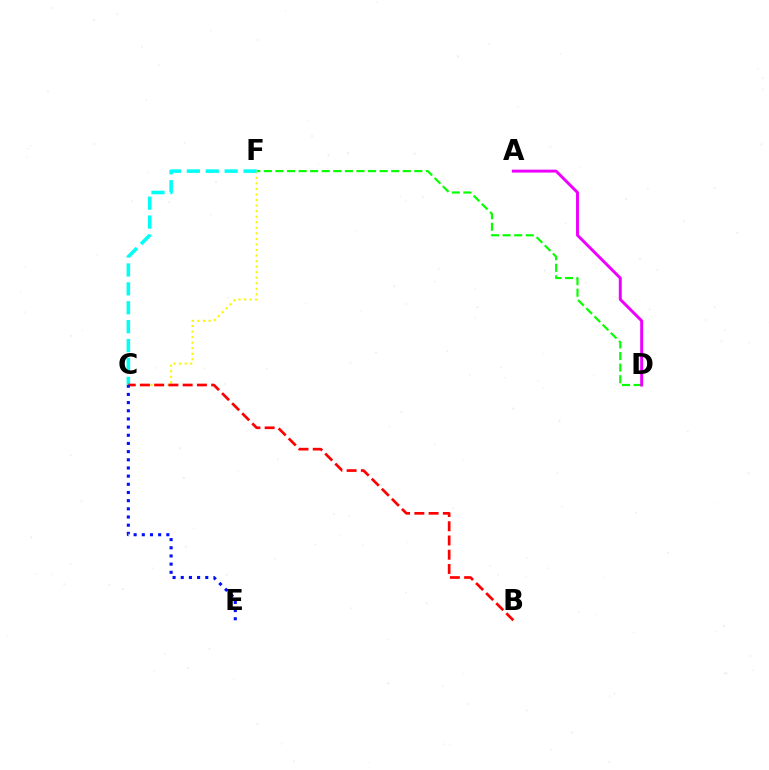{('D', 'F'): [{'color': '#08ff00', 'line_style': 'dashed', 'thickness': 1.57}], ('C', 'F'): [{'color': '#fcf500', 'line_style': 'dotted', 'thickness': 1.51}, {'color': '#00fff6', 'line_style': 'dashed', 'thickness': 2.57}], ('B', 'C'): [{'color': '#ff0000', 'line_style': 'dashed', 'thickness': 1.93}], ('A', 'D'): [{'color': '#ee00ff', 'line_style': 'solid', 'thickness': 2.12}], ('C', 'E'): [{'color': '#0010ff', 'line_style': 'dotted', 'thickness': 2.22}]}